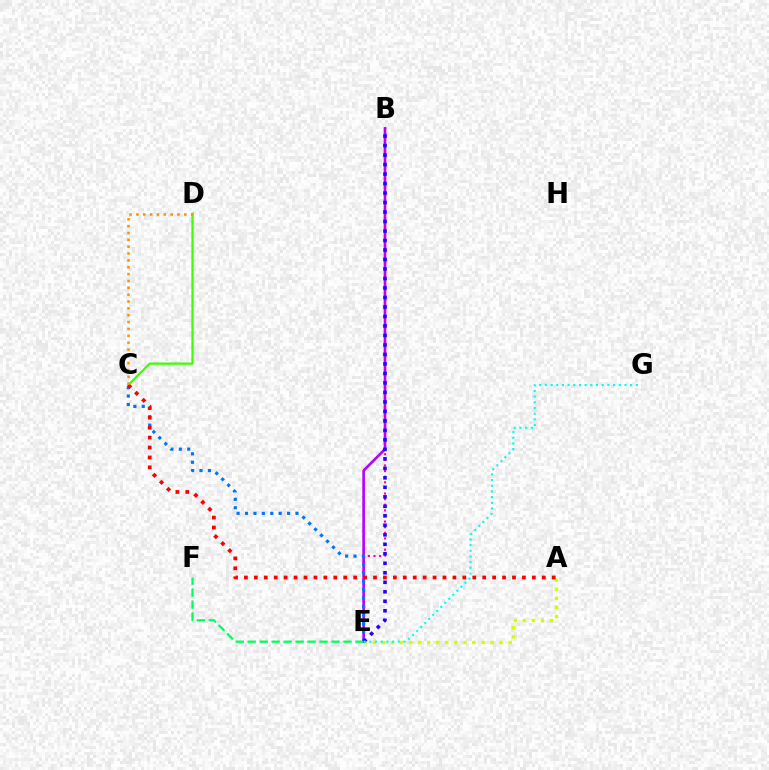{('B', 'E'): [{'color': '#ff00ac', 'line_style': 'dotted', 'thickness': 1.53}, {'color': '#b900ff', 'line_style': 'solid', 'thickness': 1.9}, {'color': '#2500ff', 'line_style': 'dotted', 'thickness': 2.58}], ('C', 'E'): [{'color': '#0074ff', 'line_style': 'dotted', 'thickness': 2.29}], ('E', 'F'): [{'color': '#00ff5c', 'line_style': 'dashed', 'thickness': 1.63}], ('A', 'E'): [{'color': '#d1ff00', 'line_style': 'dotted', 'thickness': 2.46}], ('C', 'D'): [{'color': '#3dff00', 'line_style': 'solid', 'thickness': 1.61}, {'color': '#ff9400', 'line_style': 'dotted', 'thickness': 1.86}], ('A', 'C'): [{'color': '#ff0000', 'line_style': 'dotted', 'thickness': 2.7}], ('E', 'G'): [{'color': '#00fff6', 'line_style': 'dotted', 'thickness': 1.54}]}